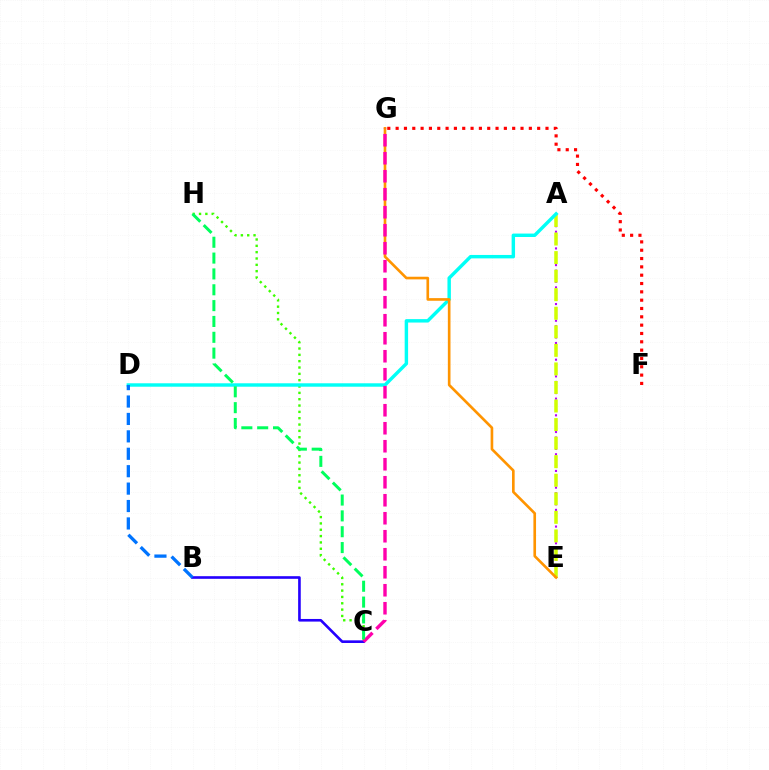{('A', 'E'): [{'color': '#b900ff', 'line_style': 'dotted', 'thickness': 1.51}, {'color': '#d1ff00', 'line_style': 'dashed', 'thickness': 2.52}], ('C', 'H'): [{'color': '#3dff00', 'line_style': 'dotted', 'thickness': 1.72}, {'color': '#00ff5c', 'line_style': 'dashed', 'thickness': 2.15}], ('A', 'D'): [{'color': '#00fff6', 'line_style': 'solid', 'thickness': 2.47}], ('E', 'G'): [{'color': '#ff9400', 'line_style': 'solid', 'thickness': 1.9}], ('F', 'G'): [{'color': '#ff0000', 'line_style': 'dotted', 'thickness': 2.26}], ('B', 'C'): [{'color': '#2500ff', 'line_style': 'solid', 'thickness': 1.89}], ('B', 'D'): [{'color': '#0074ff', 'line_style': 'dashed', 'thickness': 2.37}], ('C', 'G'): [{'color': '#ff00ac', 'line_style': 'dashed', 'thickness': 2.45}]}